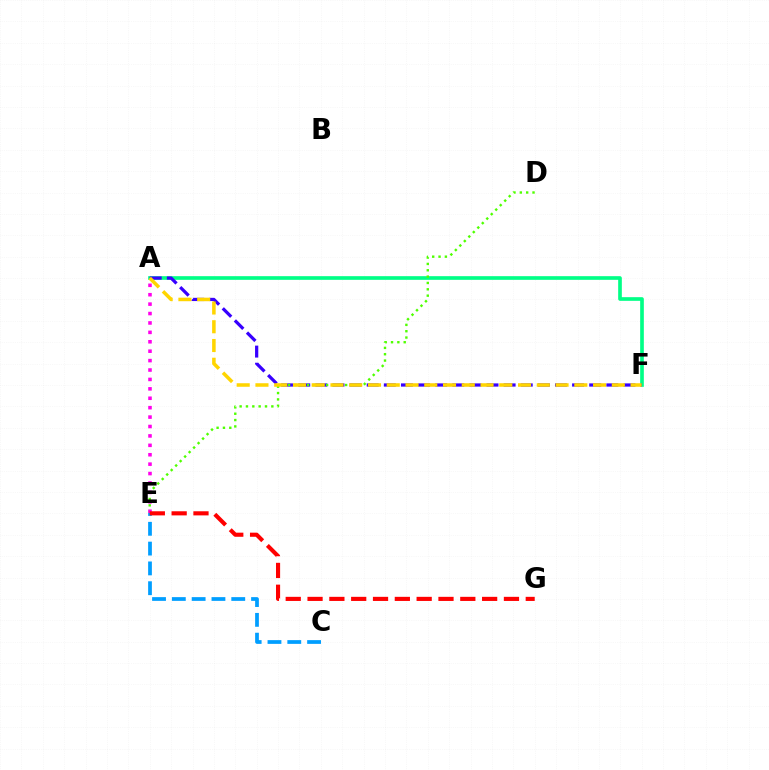{('C', 'E'): [{'color': '#009eff', 'line_style': 'dashed', 'thickness': 2.69}], ('A', 'F'): [{'color': '#00ff86', 'line_style': 'solid', 'thickness': 2.64}, {'color': '#3700ff', 'line_style': 'dashed', 'thickness': 2.33}, {'color': '#ffd500', 'line_style': 'dashed', 'thickness': 2.55}], ('D', 'E'): [{'color': '#4fff00', 'line_style': 'dotted', 'thickness': 1.72}], ('A', 'E'): [{'color': '#ff00ed', 'line_style': 'dotted', 'thickness': 2.56}], ('E', 'G'): [{'color': '#ff0000', 'line_style': 'dashed', 'thickness': 2.96}]}